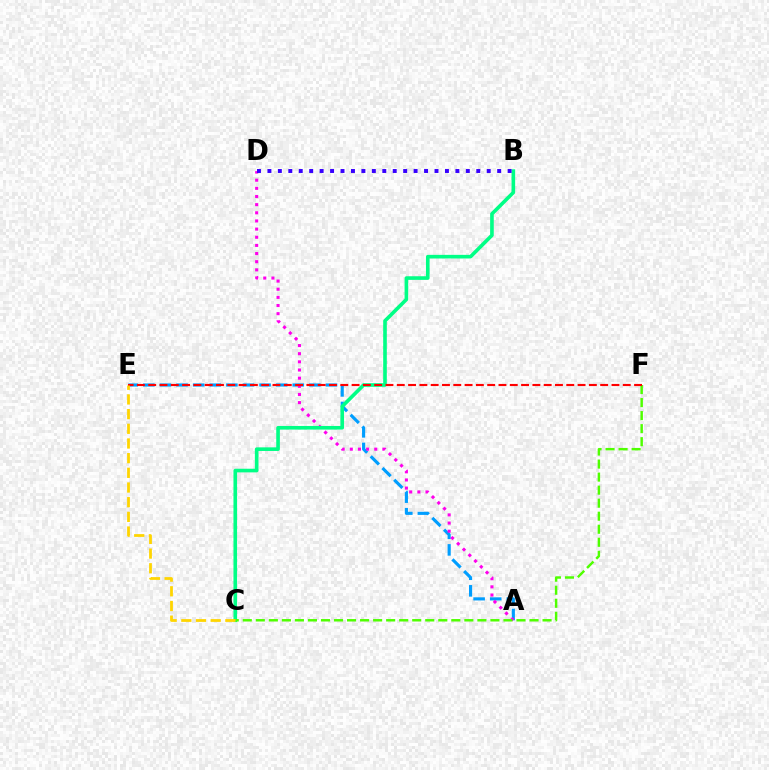{('A', 'E'): [{'color': '#009eff', 'line_style': 'dashed', 'thickness': 2.26}], ('A', 'D'): [{'color': '#ff00ed', 'line_style': 'dotted', 'thickness': 2.21}], ('B', 'C'): [{'color': '#00ff86', 'line_style': 'solid', 'thickness': 2.61}], ('B', 'D'): [{'color': '#3700ff', 'line_style': 'dotted', 'thickness': 2.84}], ('C', 'F'): [{'color': '#4fff00', 'line_style': 'dashed', 'thickness': 1.77}], ('E', 'F'): [{'color': '#ff0000', 'line_style': 'dashed', 'thickness': 1.53}], ('C', 'E'): [{'color': '#ffd500', 'line_style': 'dashed', 'thickness': 1.99}]}